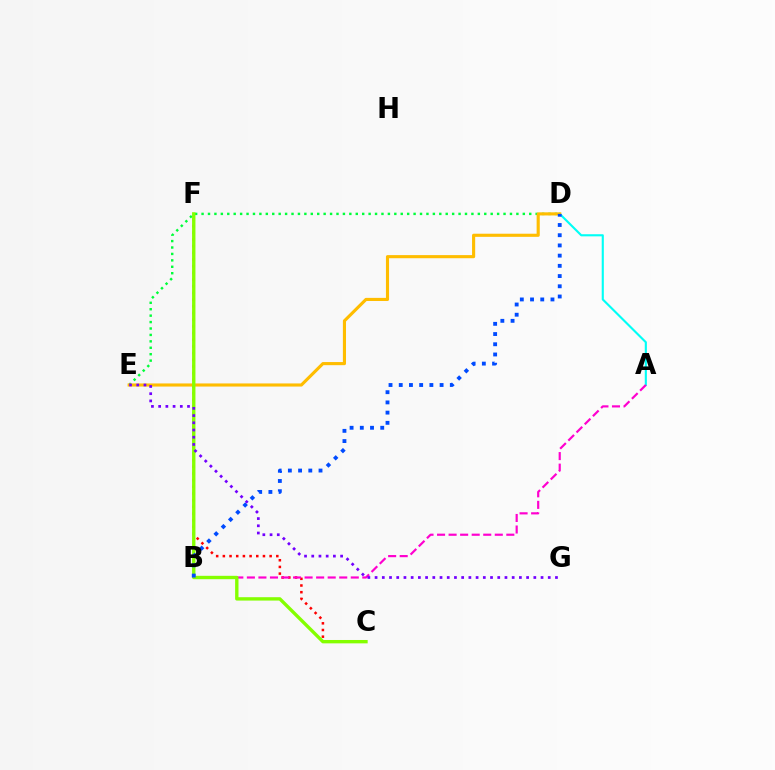{('C', 'F'): [{'color': '#ff0000', 'line_style': 'dotted', 'thickness': 1.82}, {'color': '#84ff00', 'line_style': 'solid', 'thickness': 2.42}], ('A', 'D'): [{'color': '#00fff6', 'line_style': 'solid', 'thickness': 1.53}], ('A', 'B'): [{'color': '#ff00cf', 'line_style': 'dashed', 'thickness': 1.57}], ('D', 'E'): [{'color': '#00ff39', 'line_style': 'dotted', 'thickness': 1.75}, {'color': '#ffbd00', 'line_style': 'solid', 'thickness': 2.25}], ('B', 'D'): [{'color': '#004bff', 'line_style': 'dotted', 'thickness': 2.78}], ('E', 'G'): [{'color': '#7200ff', 'line_style': 'dotted', 'thickness': 1.96}]}